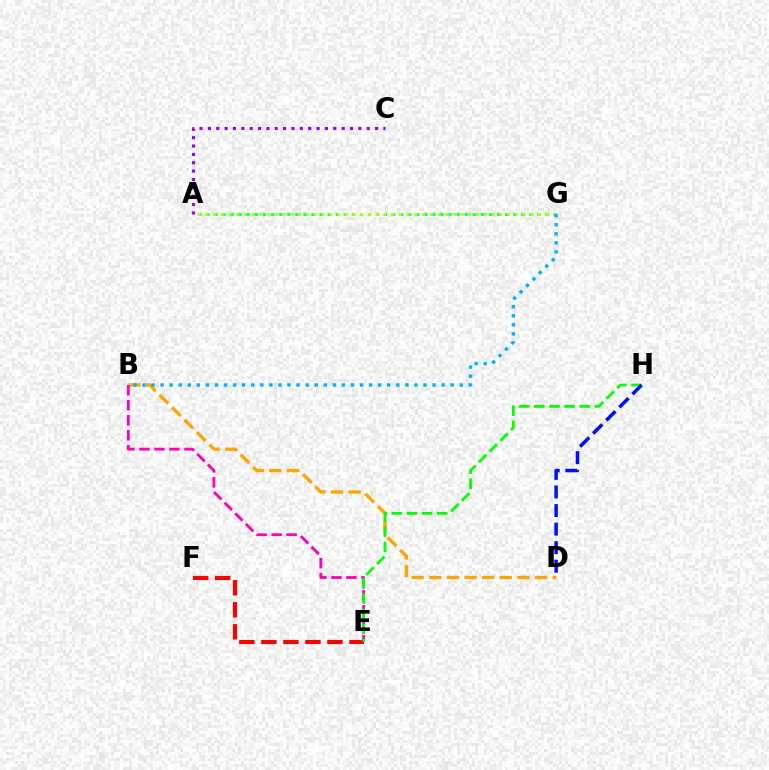{('B', 'D'): [{'color': '#ffa500', 'line_style': 'dashed', 'thickness': 2.4}], ('A', 'G'): [{'color': '#00ff9d', 'line_style': 'dotted', 'thickness': 2.19}, {'color': '#b3ff00', 'line_style': 'dotted', 'thickness': 2.1}], ('B', 'G'): [{'color': '#00b5ff', 'line_style': 'dotted', 'thickness': 2.46}], ('B', 'E'): [{'color': '#ff00bd', 'line_style': 'dashed', 'thickness': 2.04}], ('A', 'C'): [{'color': '#9b00ff', 'line_style': 'dotted', 'thickness': 2.27}], ('E', 'F'): [{'color': '#ff0000', 'line_style': 'dashed', 'thickness': 2.99}], ('E', 'H'): [{'color': '#08ff00', 'line_style': 'dashed', 'thickness': 2.06}], ('D', 'H'): [{'color': '#0010ff', 'line_style': 'dashed', 'thickness': 2.52}]}